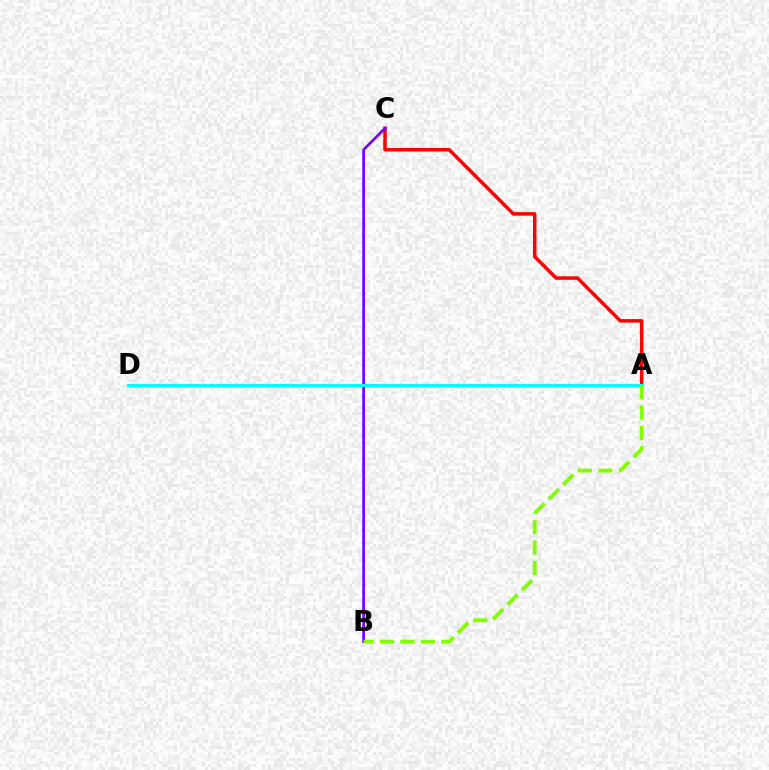{('A', 'C'): [{'color': '#ff0000', 'line_style': 'solid', 'thickness': 2.51}], ('B', 'C'): [{'color': '#7200ff', 'line_style': 'solid', 'thickness': 1.92}], ('A', 'D'): [{'color': '#00fff6', 'line_style': 'solid', 'thickness': 2.23}], ('A', 'B'): [{'color': '#84ff00', 'line_style': 'dashed', 'thickness': 2.78}]}